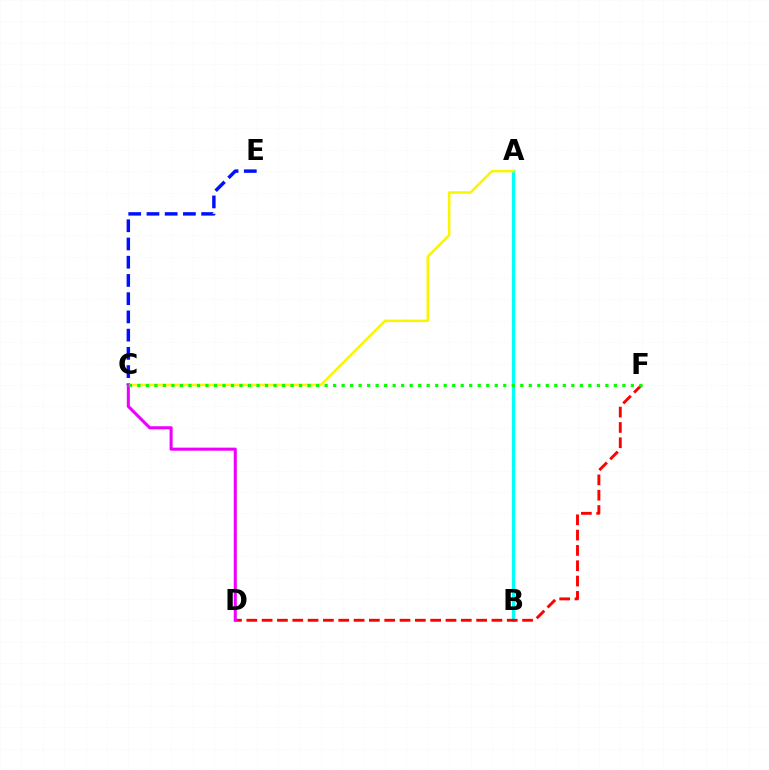{('A', 'B'): [{'color': '#00fff6', 'line_style': 'solid', 'thickness': 2.33}], ('C', 'E'): [{'color': '#0010ff', 'line_style': 'dashed', 'thickness': 2.48}], ('D', 'F'): [{'color': '#ff0000', 'line_style': 'dashed', 'thickness': 2.08}], ('A', 'C'): [{'color': '#fcf500', 'line_style': 'solid', 'thickness': 1.82}], ('C', 'D'): [{'color': '#ee00ff', 'line_style': 'solid', 'thickness': 2.2}], ('C', 'F'): [{'color': '#08ff00', 'line_style': 'dotted', 'thickness': 2.31}]}